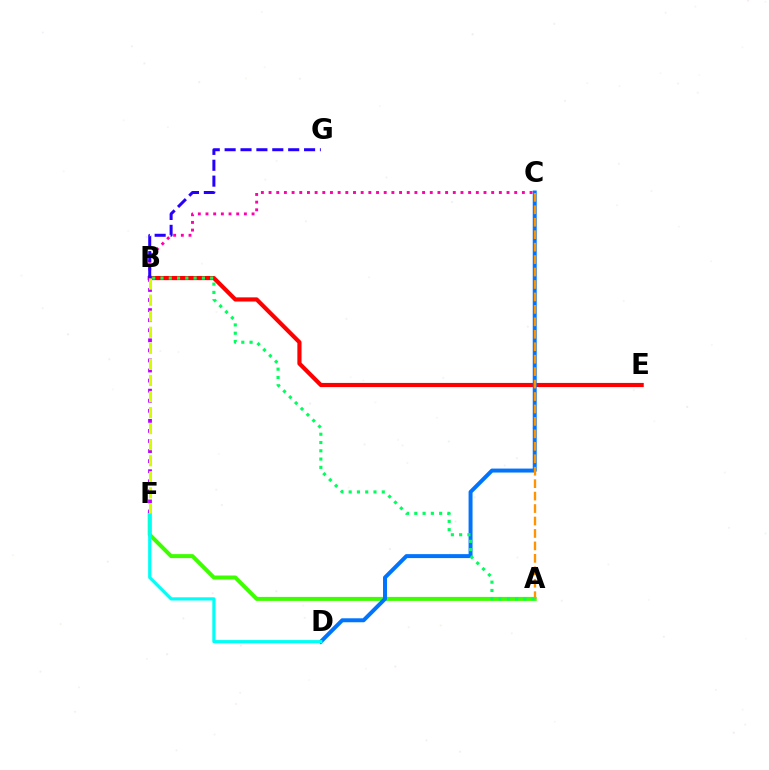{('B', 'E'): [{'color': '#ff0000', 'line_style': 'solid', 'thickness': 2.99}], ('A', 'F'): [{'color': '#3dff00', 'line_style': 'solid', 'thickness': 2.87}], ('C', 'D'): [{'color': '#0074ff', 'line_style': 'solid', 'thickness': 2.86}], ('A', 'C'): [{'color': '#ff9400', 'line_style': 'dashed', 'thickness': 1.69}], ('B', 'C'): [{'color': '#ff00ac', 'line_style': 'dotted', 'thickness': 2.09}], ('D', 'F'): [{'color': '#00fff6', 'line_style': 'solid', 'thickness': 2.29}], ('B', 'G'): [{'color': '#2500ff', 'line_style': 'dashed', 'thickness': 2.16}], ('A', 'B'): [{'color': '#00ff5c', 'line_style': 'dotted', 'thickness': 2.25}], ('B', 'F'): [{'color': '#b900ff', 'line_style': 'dotted', 'thickness': 2.74}, {'color': '#d1ff00', 'line_style': 'dashed', 'thickness': 2.18}]}